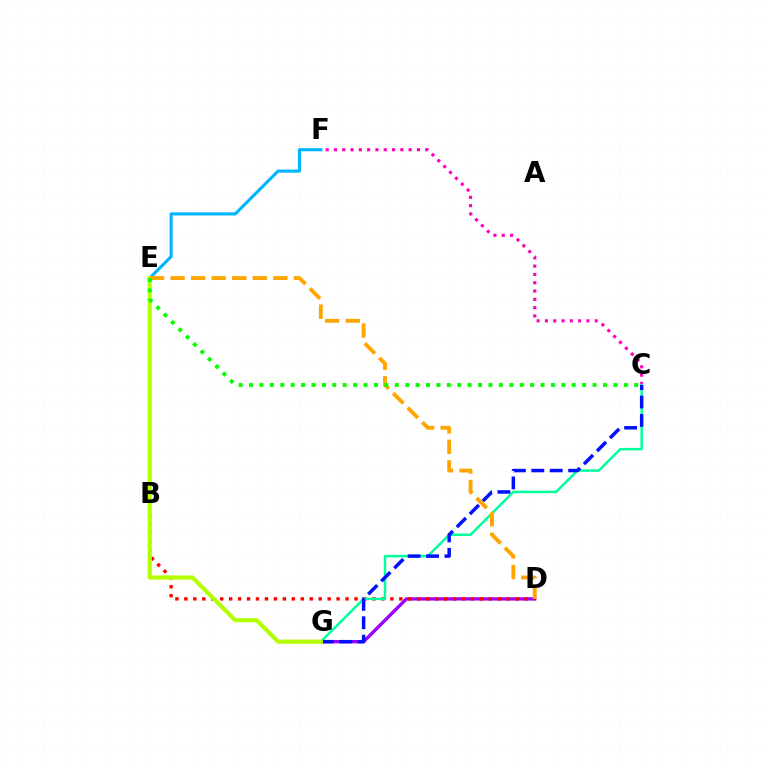{('E', 'F'): [{'color': '#00b5ff', 'line_style': 'solid', 'thickness': 2.24}], ('D', 'G'): [{'color': '#9b00ff', 'line_style': 'solid', 'thickness': 2.39}], ('C', 'F'): [{'color': '#ff00bd', 'line_style': 'dotted', 'thickness': 2.25}], ('B', 'D'): [{'color': '#ff0000', 'line_style': 'dotted', 'thickness': 2.43}], ('C', 'G'): [{'color': '#00ff9d', 'line_style': 'solid', 'thickness': 1.79}, {'color': '#0010ff', 'line_style': 'dashed', 'thickness': 2.5}], ('E', 'G'): [{'color': '#b3ff00', 'line_style': 'solid', 'thickness': 2.98}], ('D', 'E'): [{'color': '#ffa500', 'line_style': 'dashed', 'thickness': 2.79}], ('C', 'E'): [{'color': '#08ff00', 'line_style': 'dotted', 'thickness': 2.83}]}